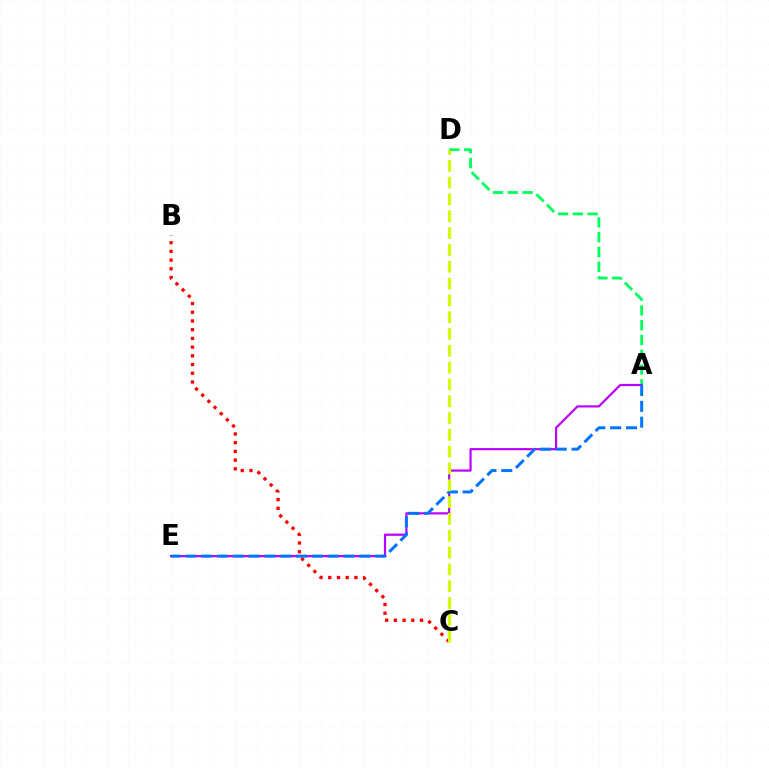{('A', 'D'): [{'color': '#00ff5c', 'line_style': 'dashed', 'thickness': 2.01}], ('A', 'E'): [{'color': '#b900ff', 'line_style': 'solid', 'thickness': 1.57}, {'color': '#0074ff', 'line_style': 'dashed', 'thickness': 2.15}], ('B', 'C'): [{'color': '#ff0000', 'line_style': 'dotted', 'thickness': 2.37}], ('C', 'D'): [{'color': '#d1ff00', 'line_style': 'dashed', 'thickness': 2.28}]}